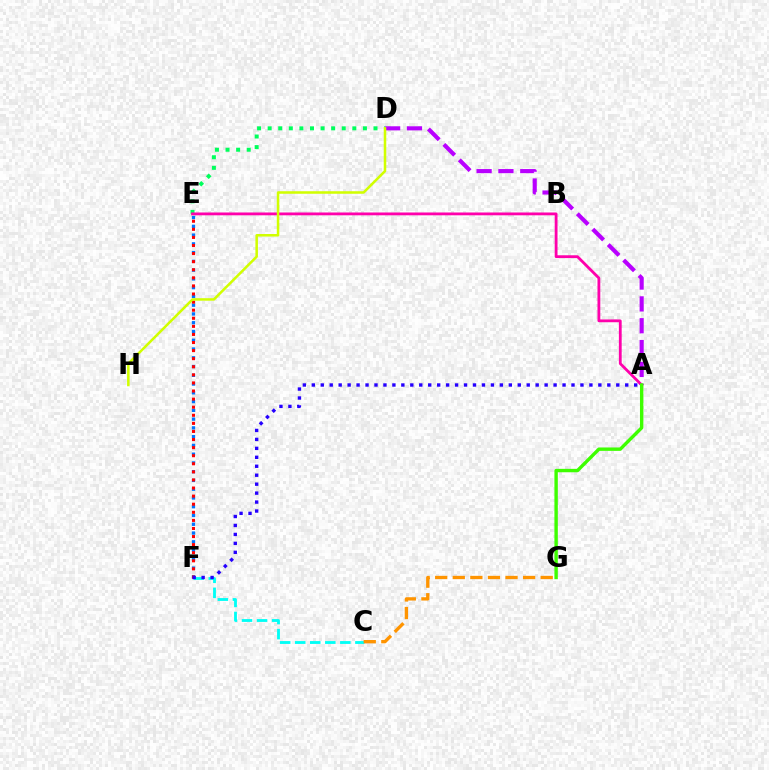{('D', 'E'): [{'color': '#00ff5c', 'line_style': 'dotted', 'thickness': 2.88}], ('C', 'F'): [{'color': '#00fff6', 'line_style': 'dashed', 'thickness': 2.04}], ('E', 'F'): [{'color': '#0074ff', 'line_style': 'dotted', 'thickness': 2.38}, {'color': '#ff0000', 'line_style': 'dotted', 'thickness': 2.2}], ('A', 'E'): [{'color': '#ff00ac', 'line_style': 'solid', 'thickness': 2.02}], ('A', 'D'): [{'color': '#b900ff', 'line_style': 'dashed', 'thickness': 2.97}], ('C', 'G'): [{'color': '#ff9400', 'line_style': 'dashed', 'thickness': 2.39}], ('A', 'F'): [{'color': '#2500ff', 'line_style': 'dotted', 'thickness': 2.43}], ('D', 'H'): [{'color': '#d1ff00', 'line_style': 'solid', 'thickness': 1.82}], ('A', 'G'): [{'color': '#3dff00', 'line_style': 'solid', 'thickness': 2.45}]}